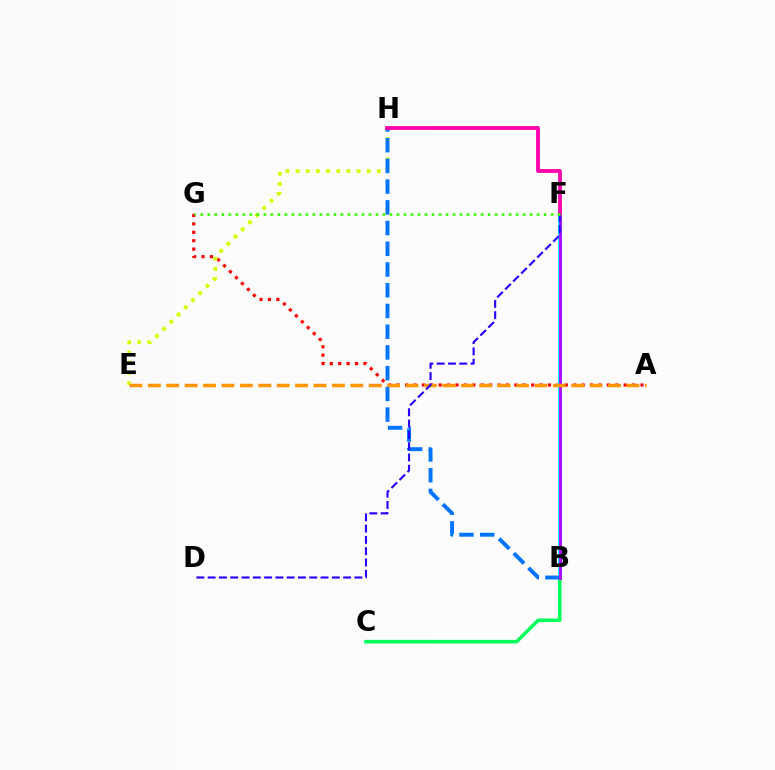{('A', 'G'): [{'color': '#ff0000', 'line_style': 'dotted', 'thickness': 2.28}], ('E', 'H'): [{'color': '#d1ff00', 'line_style': 'dotted', 'thickness': 2.76}], ('B', 'F'): [{'color': '#00fff6', 'line_style': 'solid', 'thickness': 2.9}, {'color': '#b900ff', 'line_style': 'solid', 'thickness': 1.96}], ('B', 'C'): [{'color': '#00ff5c', 'line_style': 'solid', 'thickness': 2.58}], ('B', 'H'): [{'color': '#0074ff', 'line_style': 'dashed', 'thickness': 2.82}], ('F', 'H'): [{'color': '#ff00ac', 'line_style': 'solid', 'thickness': 2.75}], ('A', 'E'): [{'color': '#ff9400', 'line_style': 'dashed', 'thickness': 2.5}], ('D', 'F'): [{'color': '#2500ff', 'line_style': 'dashed', 'thickness': 1.53}], ('F', 'G'): [{'color': '#3dff00', 'line_style': 'dotted', 'thickness': 1.9}]}